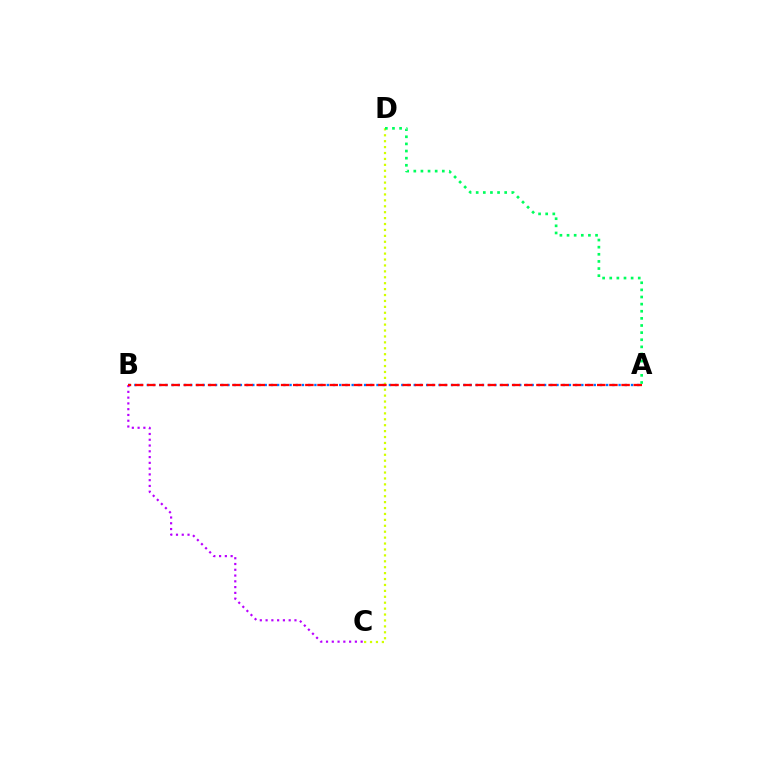{('A', 'B'): [{'color': '#0074ff', 'line_style': 'dotted', 'thickness': 1.69}, {'color': '#ff0000', 'line_style': 'dashed', 'thickness': 1.65}], ('B', 'C'): [{'color': '#b900ff', 'line_style': 'dotted', 'thickness': 1.57}], ('C', 'D'): [{'color': '#d1ff00', 'line_style': 'dotted', 'thickness': 1.61}], ('A', 'D'): [{'color': '#00ff5c', 'line_style': 'dotted', 'thickness': 1.94}]}